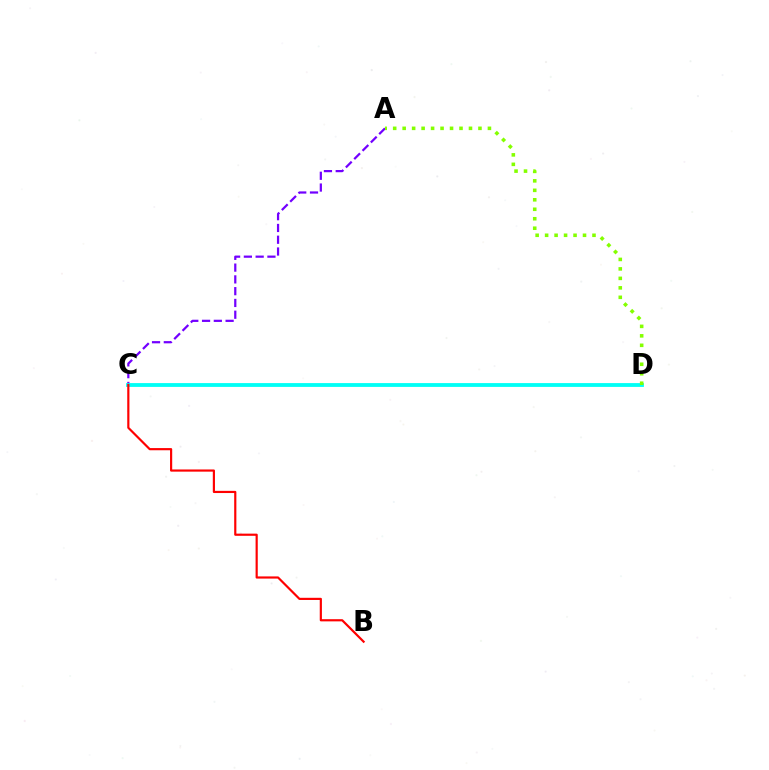{('A', 'C'): [{'color': '#7200ff', 'line_style': 'dashed', 'thickness': 1.6}], ('C', 'D'): [{'color': '#00fff6', 'line_style': 'solid', 'thickness': 2.74}], ('A', 'D'): [{'color': '#84ff00', 'line_style': 'dotted', 'thickness': 2.57}], ('B', 'C'): [{'color': '#ff0000', 'line_style': 'solid', 'thickness': 1.57}]}